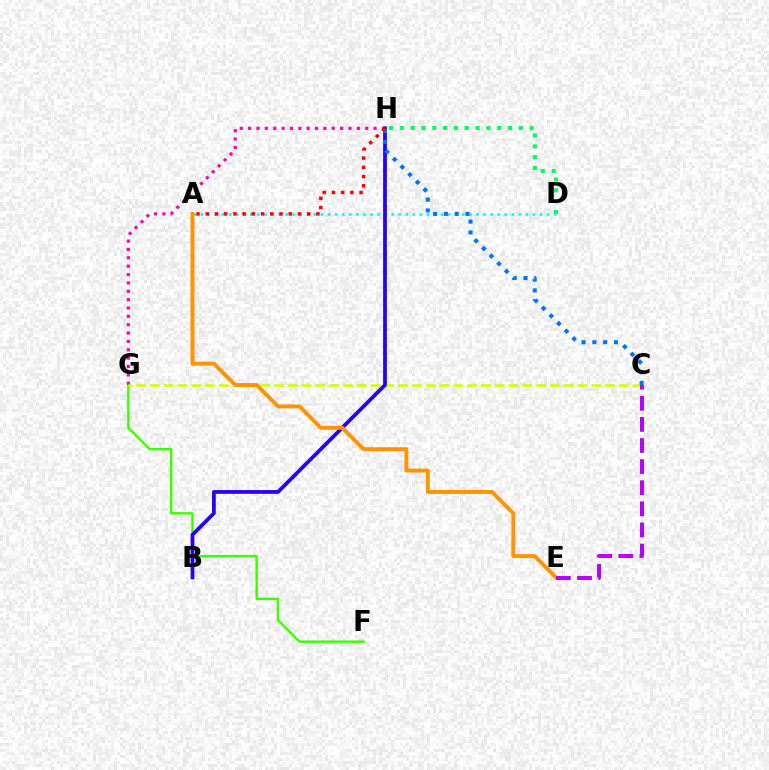{('F', 'G'): [{'color': '#3dff00', 'line_style': 'solid', 'thickness': 1.75}], ('G', 'H'): [{'color': '#ff00ac', 'line_style': 'dotted', 'thickness': 2.27}], ('A', 'D'): [{'color': '#00fff6', 'line_style': 'dotted', 'thickness': 1.92}], ('C', 'G'): [{'color': '#d1ff00', 'line_style': 'dashed', 'thickness': 1.87}], ('B', 'H'): [{'color': '#2500ff', 'line_style': 'solid', 'thickness': 2.7}], ('A', 'E'): [{'color': '#ff9400', 'line_style': 'solid', 'thickness': 2.83}], ('C', 'E'): [{'color': '#b900ff', 'line_style': 'dashed', 'thickness': 2.87}], ('C', 'H'): [{'color': '#0074ff', 'line_style': 'dotted', 'thickness': 2.93}], ('A', 'H'): [{'color': '#ff0000', 'line_style': 'dotted', 'thickness': 2.51}], ('D', 'H'): [{'color': '#00ff5c', 'line_style': 'dotted', 'thickness': 2.94}]}